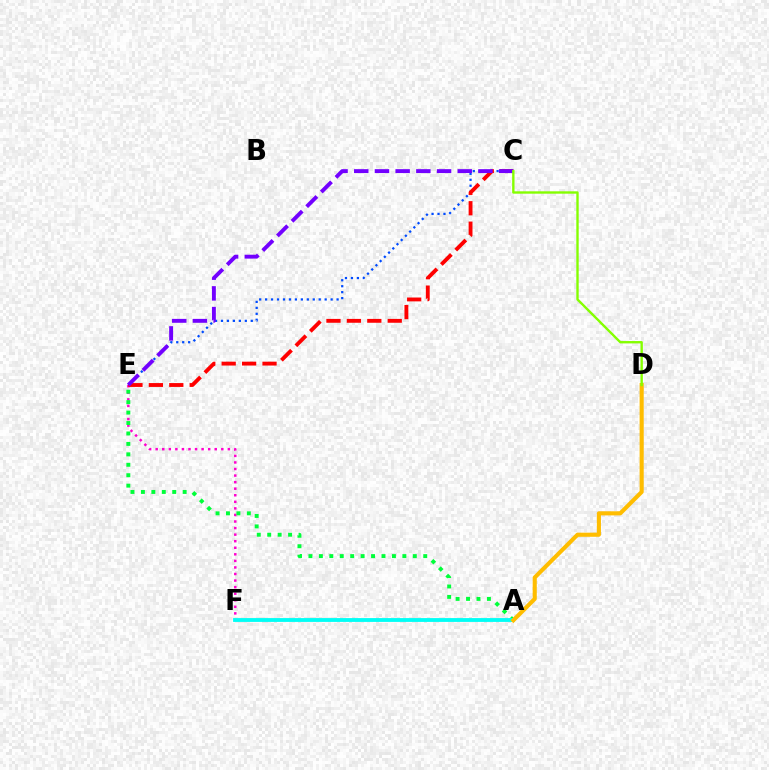{('E', 'F'): [{'color': '#ff00cf', 'line_style': 'dotted', 'thickness': 1.78}], ('A', 'E'): [{'color': '#00ff39', 'line_style': 'dotted', 'thickness': 2.84}], ('C', 'E'): [{'color': '#004bff', 'line_style': 'dotted', 'thickness': 1.62}, {'color': '#ff0000', 'line_style': 'dashed', 'thickness': 2.77}, {'color': '#7200ff', 'line_style': 'dashed', 'thickness': 2.81}], ('A', 'F'): [{'color': '#00fff6', 'line_style': 'solid', 'thickness': 2.76}], ('A', 'D'): [{'color': '#ffbd00', 'line_style': 'solid', 'thickness': 2.96}], ('C', 'D'): [{'color': '#84ff00', 'line_style': 'solid', 'thickness': 1.71}]}